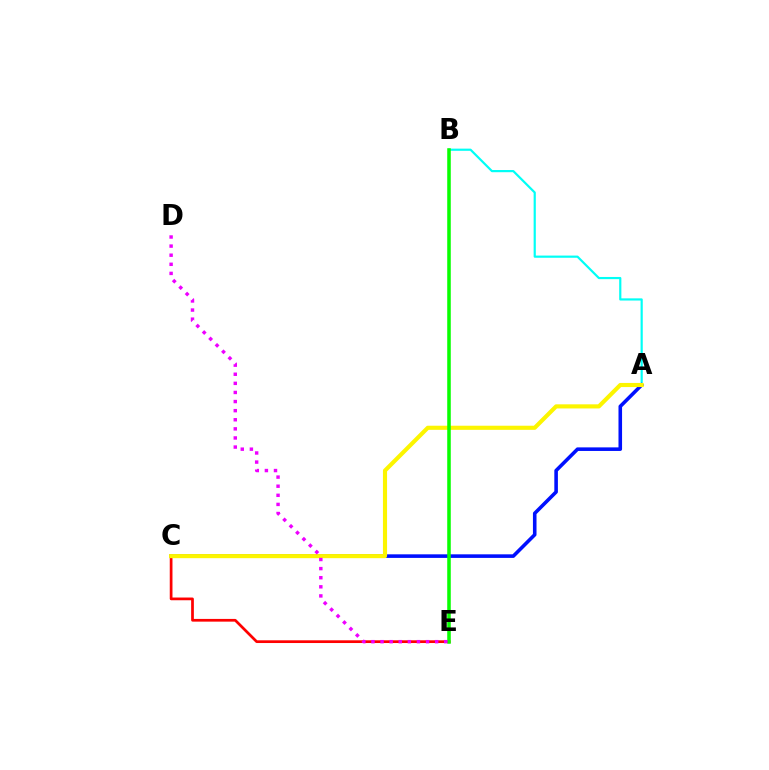{('A', 'B'): [{'color': '#00fff6', 'line_style': 'solid', 'thickness': 1.58}], ('C', 'E'): [{'color': '#ff0000', 'line_style': 'solid', 'thickness': 1.96}], ('A', 'C'): [{'color': '#0010ff', 'line_style': 'solid', 'thickness': 2.58}, {'color': '#fcf500', 'line_style': 'solid', 'thickness': 2.97}], ('B', 'E'): [{'color': '#08ff00', 'line_style': 'solid', 'thickness': 2.55}], ('D', 'E'): [{'color': '#ee00ff', 'line_style': 'dotted', 'thickness': 2.47}]}